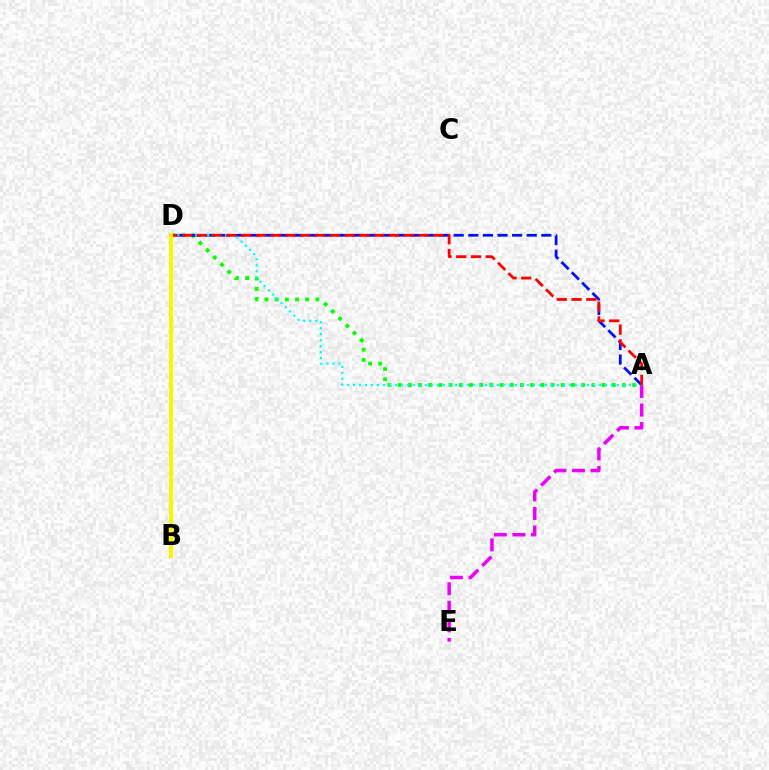{('A', 'E'): [{'color': '#ee00ff', 'line_style': 'dashed', 'thickness': 2.52}], ('A', 'D'): [{'color': '#08ff00', 'line_style': 'dotted', 'thickness': 2.77}, {'color': '#0010ff', 'line_style': 'dashed', 'thickness': 1.98}, {'color': '#00fff6', 'line_style': 'dotted', 'thickness': 1.63}, {'color': '#ff0000', 'line_style': 'dashed', 'thickness': 2.01}], ('B', 'D'): [{'color': '#fcf500', 'line_style': 'solid', 'thickness': 2.89}]}